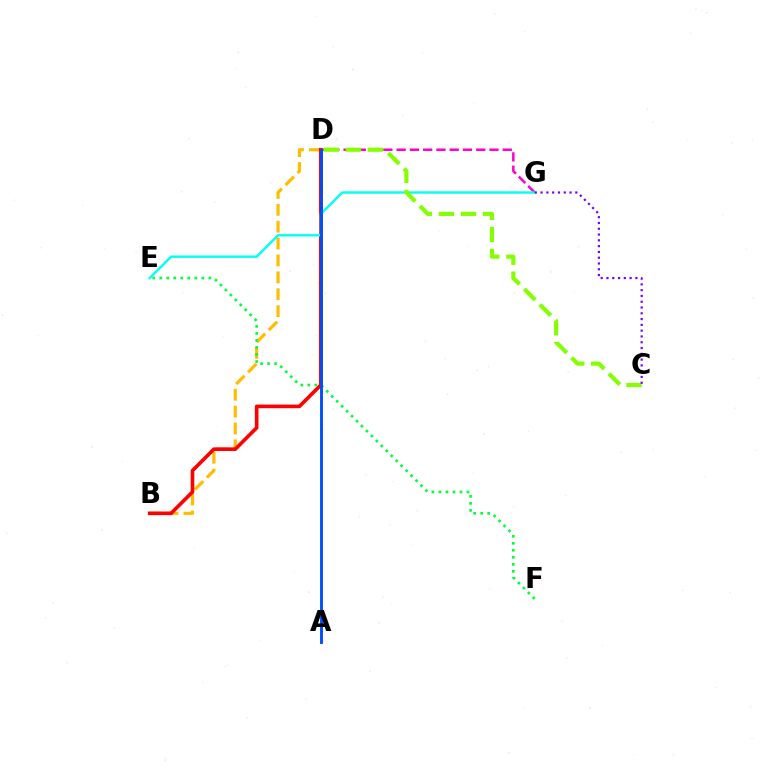{('B', 'D'): [{'color': '#ffbd00', 'line_style': 'dashed', 'thickness': 2.29}, {'color': '#ff0000', 'line_style': 'solid', 'thickness': 2.62}], ('D', 'G'): [{'color': '#ff00cf', 'line_style': 'dashed', 'thickness': 1.8}], ('E', 'F'): [{'color': '#00ff39', 'line_style': 'dotted', 'thickness': 1.91}], ('E', 'G'): [{'color': '#00fff6', 'line_style': 'solid', 'thickness': 1.72}], ('C', 'D'): [{'color': '#84ff00', 'line_style': 'dashed', 'thickness': 2.99}], ('A', 'D'): [{'color': '#004bff', 'line_style': 'solid', 'thickness': 2.06}], ('C', 'G'): [{'color': '#7200ff', 'line_style': 'dotted', 'thickness': 1.57}]}